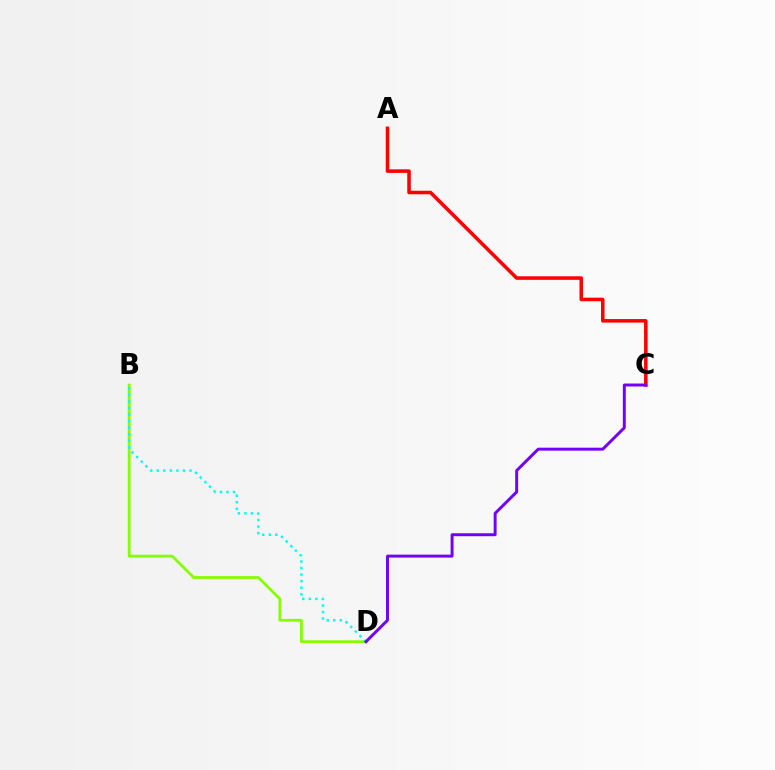{('A', 'C'): [{'color': '#ff0000', 'line_style': 'solid', 'thickness': 2.55}], ('B', 'D'): [{'color': '#84ff00', 'line_style': 'solid', 'thickness': 2.01}, {'color': '#00fff6', 'line_style': 'dotted', 'thickness': 1.78}], ('C', 'D'): [{'color': '#7200ff', 'line_style': 'solid', 'thickness': 2.12}]}